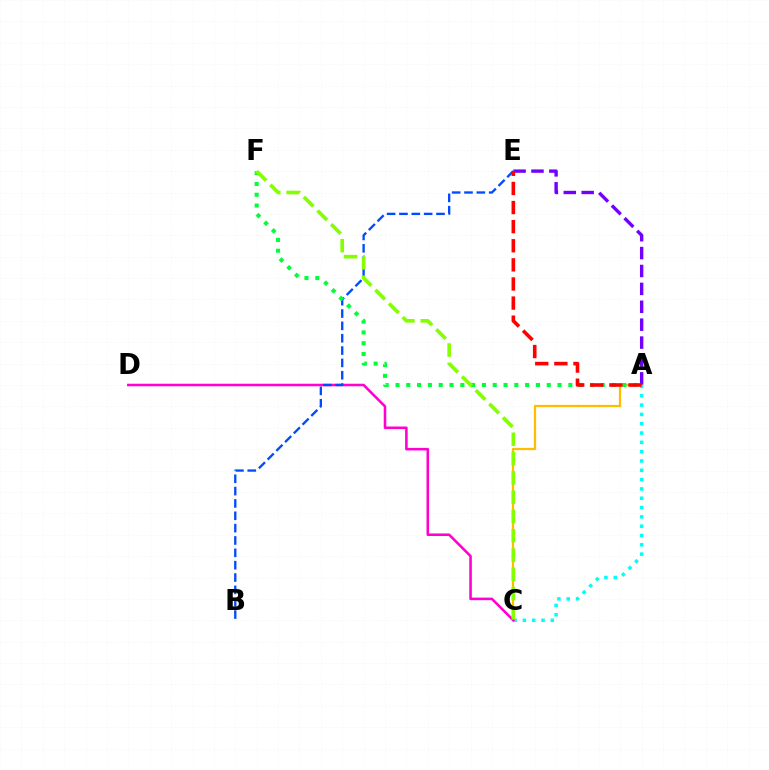{('A', 'C'): [{'color': '#00fff6', 'line_style': 'dotted', 'thickness': 2.53}, {'color': '#ffbd00', 'line_style': 'solid', 'thickness': 1.63}], ('C', 'D'): [{'color': '#ff00cf', 'line_style': 'solid', 'thickness': 1.84}], ('B', 'E'): [{'color': '#004bff', 'line_style': 'dashed', 'thickness': 1.68}], ('A', 'F'): [{'color': '#00ff39', 'line_style': 'dotted', 'thickness': 2.94}], ('A', 'E'): [{'color': '#7200ff', 'line_style': 'dashed', 'thickness': 2.43}, {'color': '#ff0000', 'line_style': 'dashed', 'thickness': 2.6}], ('C', 'F'): [{'color': '#84ff00', 'line_style': 'dashed', 'thickness': 2.62}]}